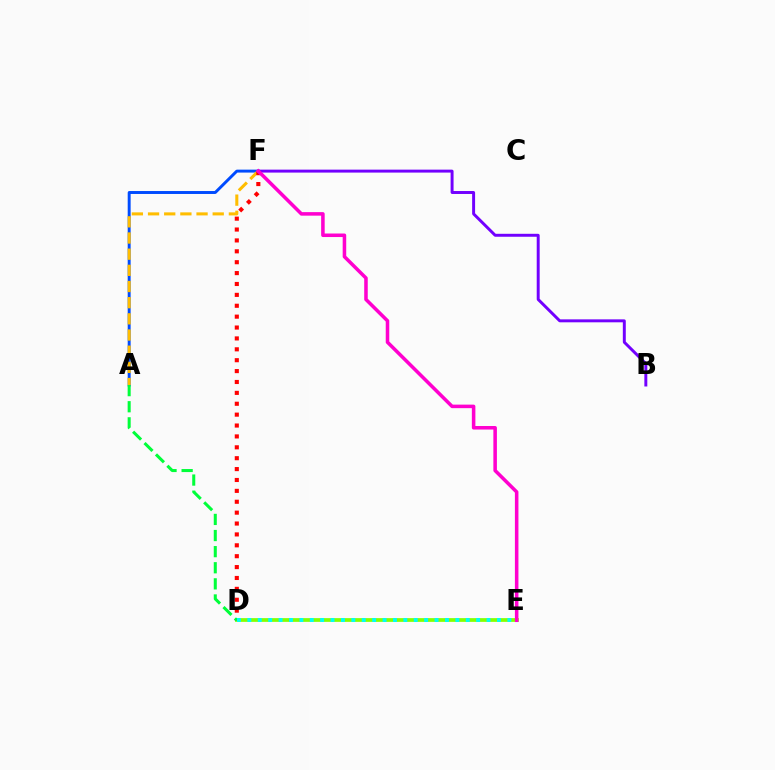{('D', 'E'): [{'color': '#84ff00', 'line_style': 'solid', 'thickness': 2.69}, {'color': '#00fff6', 'line_style': 'dotted', 'thickness': 2.83}], ('A', 'F'): [{'color': '#004bff', 'line_style': 'solid', 'thickness': 2.12}, {'color': '#ffbd00', 'line_style': 'dashed', 'thickness': 2.2}], ('D', 'F'): [{'color': '#ff0000', 'line_style': 'dotted', 'thickness': 2.96}], ('B', 'F'): [{'color': '#7200ff', 'line_style': 'solid', 'thickness': 2.12}], ('A', 'D'): [{'color': '#00ff39', 'line_style': 'dashed', 'thickness': 2.19}], ('E', 'F'): [{'color': '#ff00cf', 'line_style': 'solid', 'thickness': 2.54}]}